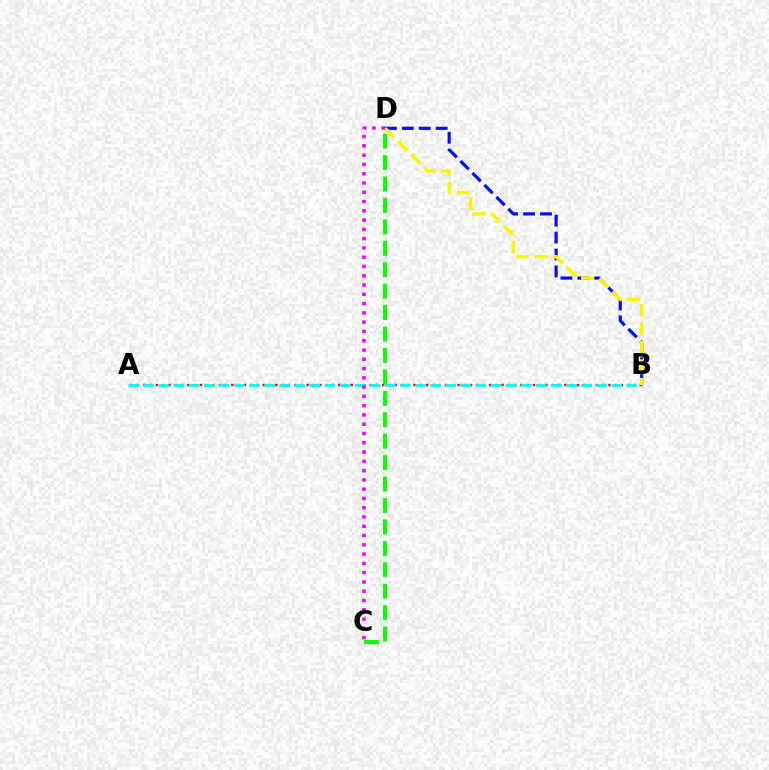{('A', 'B'): [{'color': '#ff0000', 'line_style': 'dotted', 'thickness': 1.71}, {'color': '#00fff6', 'line_style': 'dashed', 'thickness': 2.05}], ('B', 'D'): [{'color': '#0010ff', 'line_style': 'dashed', 'thickness': 2.3}, {'color': '#fcf500', 'line_style': 'dashed', 'thickness': 2.51}], ('C', 'D'): [{'color': '#08ff00', 'line_style': 'dashed', 'thickness': 2.91}, {'color': '#ee00ff', 'line_style': 'dotted', 'thickness': 2.52}]}